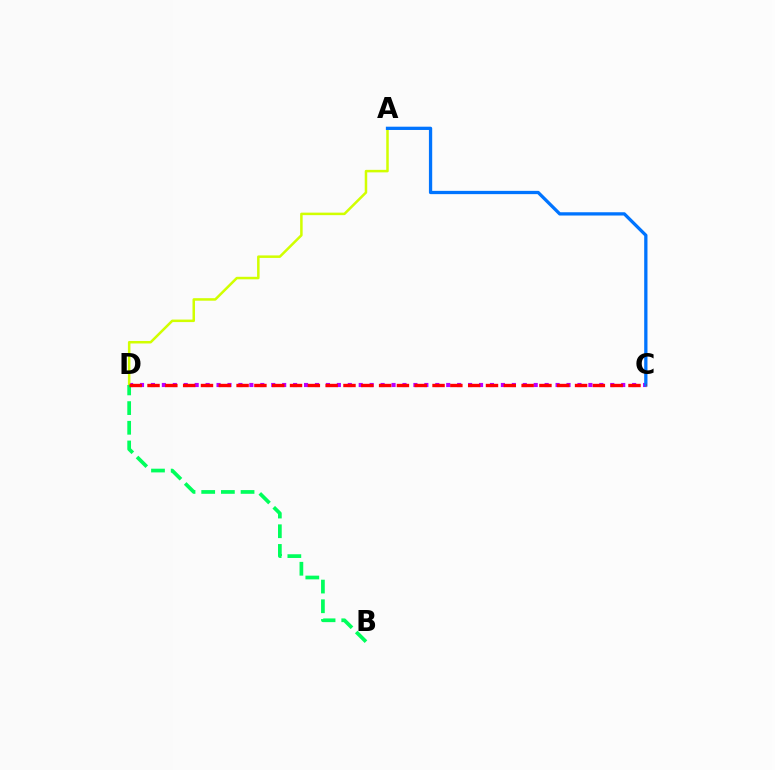{('C', 'D'): [{'color': '#b900ff', 'line_style': 'dotted', 'thickness': 2.97}, {'color': '#ff0000', 'line_style': 'dashed', 'thickness': 2.42}], ('A', 'D'): [{'color': '#d1ff00', 'line_style': 'solid', 'thickness': 1.81}], ('B', 'D'): [{'color': '#00ff5c', 'line_style': 'dashed', 'thickness': 2.67}], ('A', 'C'): [{'color': '#0074ff', 'line_style': 'solid', 'thickness': 2.36}]}